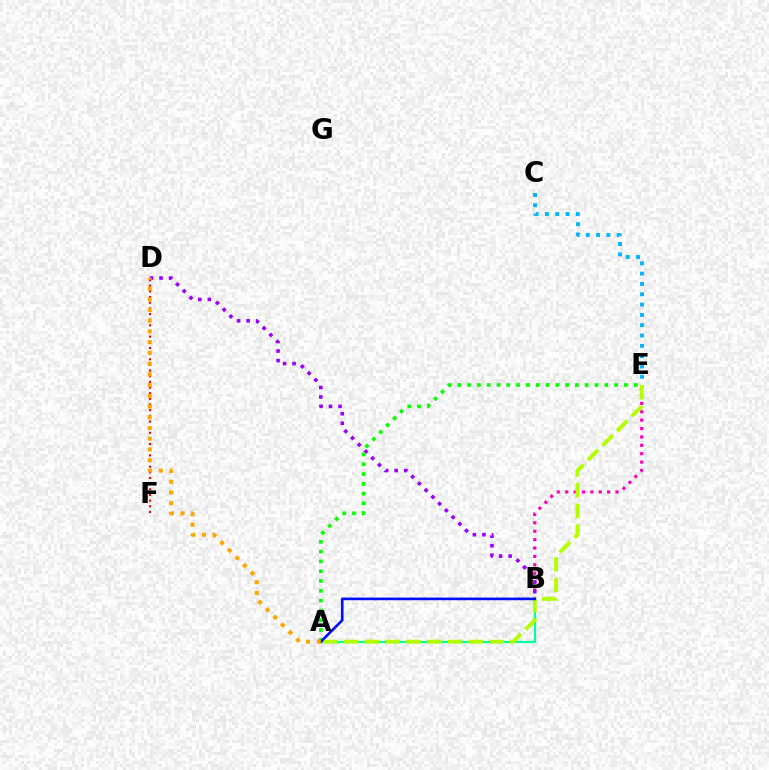{('B', 'E'): [{'color': '#ff00bd', 'line_style': 'dotted', 'thickness': 2.28}], ('D', 'F'): [{'color': '#ff0000', 'line_style': 'dotted', 'thickness': 1.54}], ('B', 'D'): [{'color': '#9b00ff', 'line_style': 'dotted', 'thickness': 2.59}], ('A', 'E'): [{'color': '#08ff00', 'line_style': 'dotted', 'thickness': 2.66}, {'color': '#b3ff00', 'line_style': 'dashed', 'thickness': 2.82}], ('A', 'B'): [{'color': '#00ff9d', 'line_style': 'solid', 'thickness': 1.57}, {'color': '#0010ff', 'line_style': 'solid', 'thickness': 1.91}], ('C', 'E'): [{'color': '#00b5ff', 'line_style': 'dotted', 'thickness': 2.8}], ('A', 'D'): [{'color': '#ffa500', 'line_style': 'dotted', 'thickness': 2.92}]}